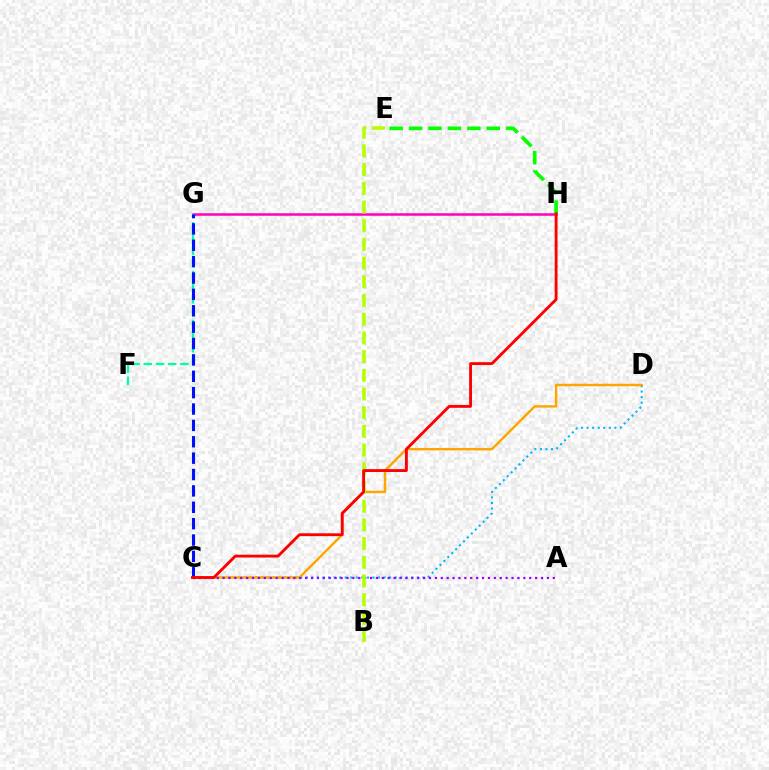{('C', 'D'): [{'color': '#00b5ff', 'line_style': 'dotted', 'thickness': 1.51}, {'color': '#ffa500', 'line_style': 'solid', 'thickness': 1.75}], ('A', 'C'): [{'color': '#9b00ff', 'line_style': 'dotted', 'thickness': 1.6}], ('G', 'H'): [{'color': '#ff00bd', 'line_style': 'solid', 'thickness': 1.8}], ('F', 'G'): [{'color': '#00ff9d', 'line_style': 'dashed', 'thickness': 1.66}], ('E', 'H'): [{'color': '#08ff00', 'line_style': 'dashed', 'thickness': 2.64}], ('C', 'G'): [{'color': '#0010ff', 'line_style': 'dashed', 'thickness': 2.22}], ('B', 'E'): [{'color': '#b3ff00', 'line_style': 'dashed', 'thickness': 2.54}], ('C', 'H'): [{'color': '#ff0000', 'line_style': 'solid', 'thickness': 2.06}]}